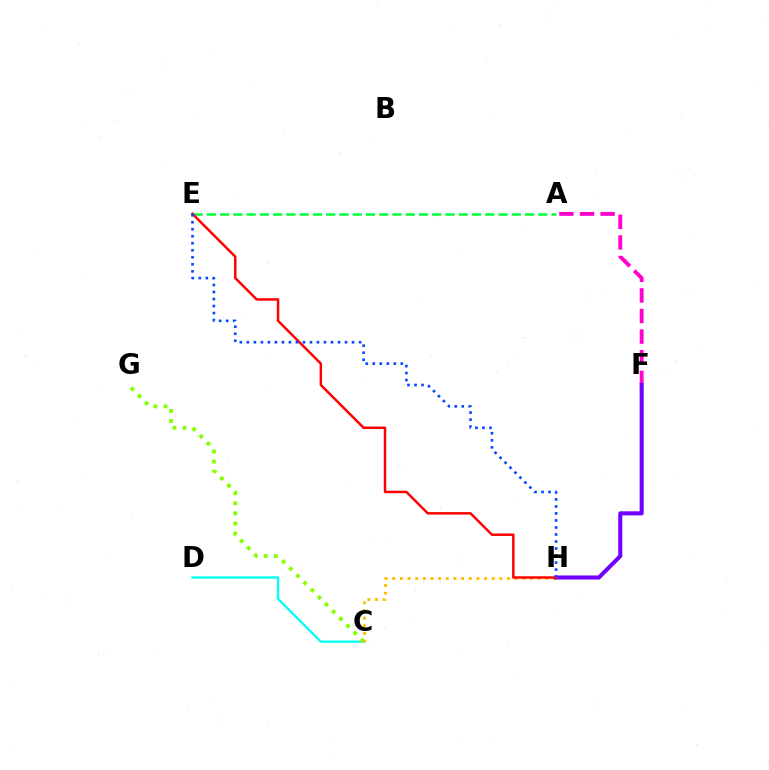{('C', 'D'): [{'color': '#00fff6', 'line_style': 'solid', 'thickness': 1.64}], ('C', 'G'): [{'color': '#84ff00', 'line_style': 'dotted', 'thickness': 2.75}], ('A', 'F'): [{'color': '#ff00cf', 'line_style': 'dashed', 'thickness': 2.8}], ('C', 'H'): [{'color': '#ffbd00', 'line_style': 'dotted', 'thickness': 2.08}], ('A', 'E'): [{'color': '#00ff39', 'line_style': 'dashed', 'thickness': 1.8}], ('F', 'H'): [{'color': '#7200ff', 'line_style': 'solid', 'thickness': 2.93}], ('E', 'H'): [{'color': '#ff0000', 'line_style': 'solid', 'thickness': 1.78}, {'color': '#004bff', 'line_style': 'dotted', 'thickness': 1.91}]}